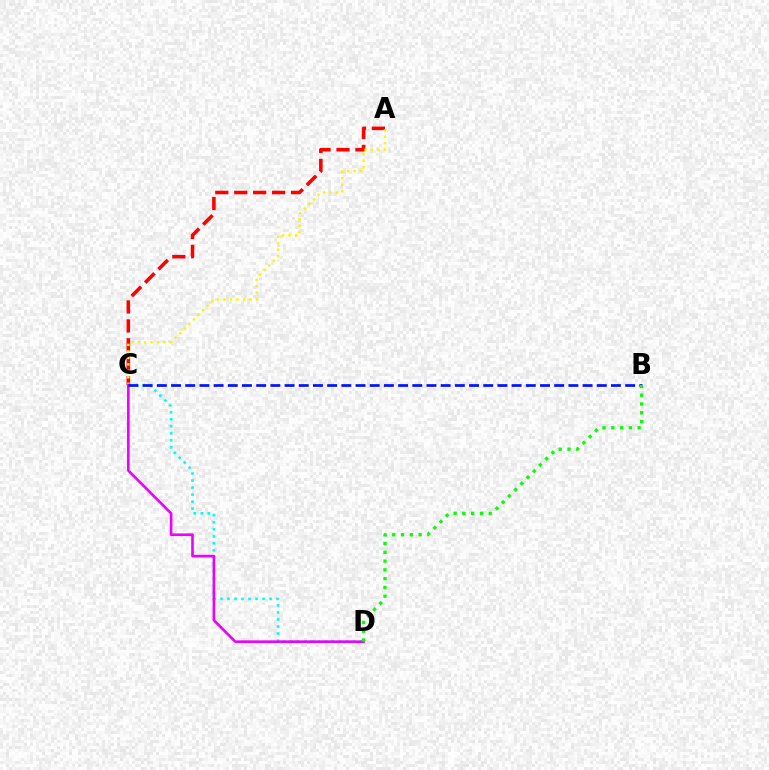{('A', 'C'): [{'color': '#ff0000', 'line_style': 'dashed', 'thickness': 2.57}, {'color': '#fcf500', 'line_style': 'dotted', 'thickness': 1.76}], ('C', 'D'): [{'color': '#00fff6', 'line_style': 'dotted', 'thickness': 1.91}, {'color': '#ee00ff', 'line_style': 'solid', 'thickness': 1.89}], ('B', 'C'): [{'color': '#0010ff', 'line_style': 'dashed', 'thickness': 1.93}], ('B', 'D'): [{'color': '#08ff00', 'line_style': 'dotted', 'thickness': 2.38}]}